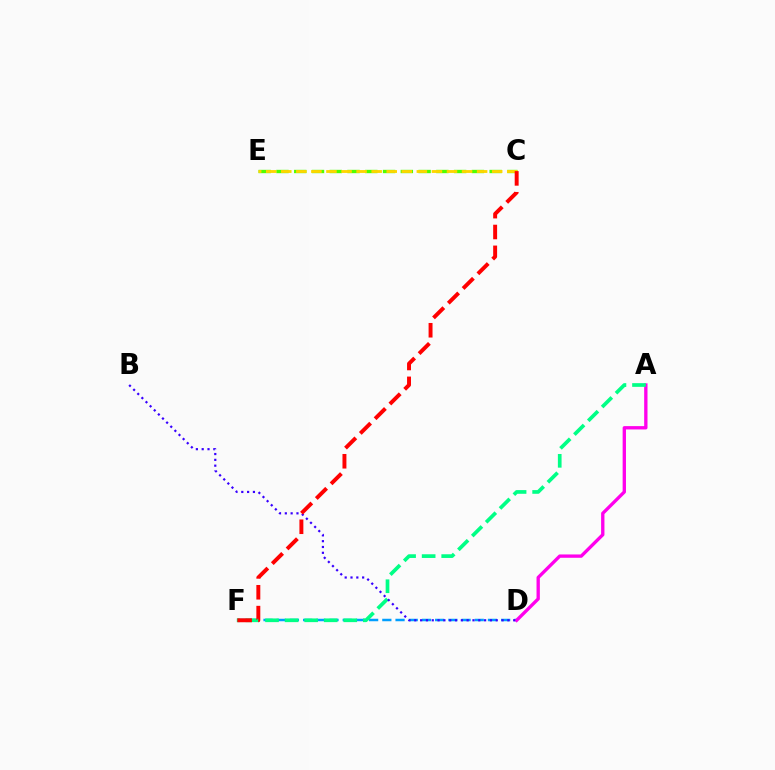{('C', 'E'): [{'color': '#4fff00', 'line_style': 'dashed', 'thickness': 2.41}, {'color': '#ffd500', 'line_style': 'dashed', 'thickness': 2.05}], ('D', 'F'): [{'color': '#009eff', 'line_style': 'dashed', 'thickness': 1.79}], ('A', 'D'): [{'color': '#ff00ed', 'line_style': 'solid', 'thickness': 2.4}], ('A', 'F'): [{'color': '#00ff86', 'line_style': 'dashed', 'thickness': 2.66}], ('B', 'D'): [{'color': '#3700ff', 'line_style': 'dotted', 'thickness': 1.58}], ('C', 'F'): [{'color': '#ff0000', 'line_style': 'dashed', 'thickness': 2.83}]}